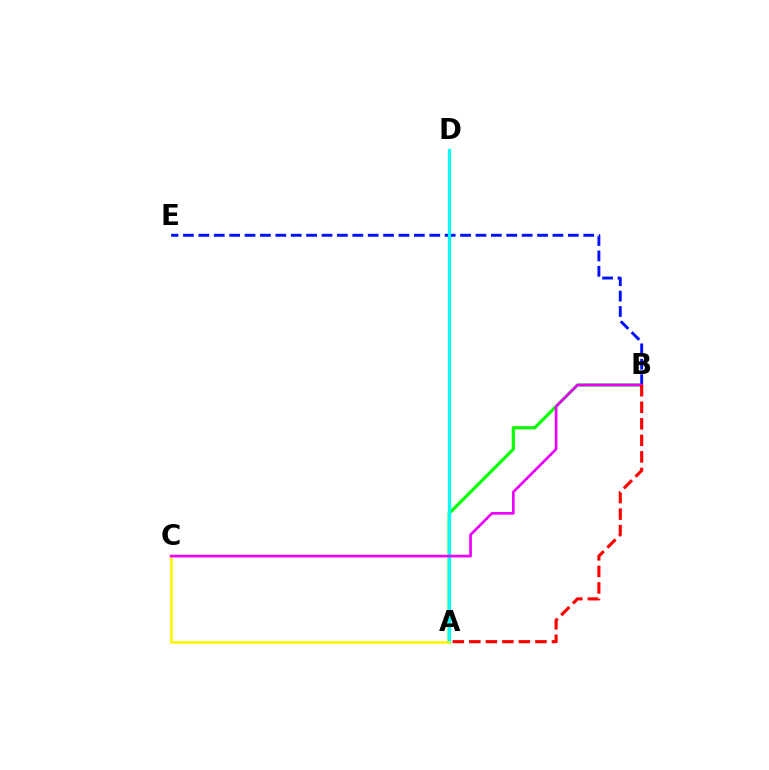{('A', 'B'): [{'color': '#08ff00', 'line_style': 'solid', 'thickness': 2.3}, {'color': '#ff0000', 'line_style': 'dashed', 'thickness': 2.25}], ('B', 'E'): [{'color': '#0010ff', 'line_style': 'dashed', 'thickness': 2.09}], ('A', 'D'): [{'color': '#00fff6', 'line_style': 'solid', 'thickness': 2.3}], ('A', 'C'): [{'color': '#fcf500', 'line_style': 'solid', 'thickness': 1.84}], ('B', 'C'): [{'color': '#ee00ff', 'line_style': 'solid', 'thickness': 1.92}]}